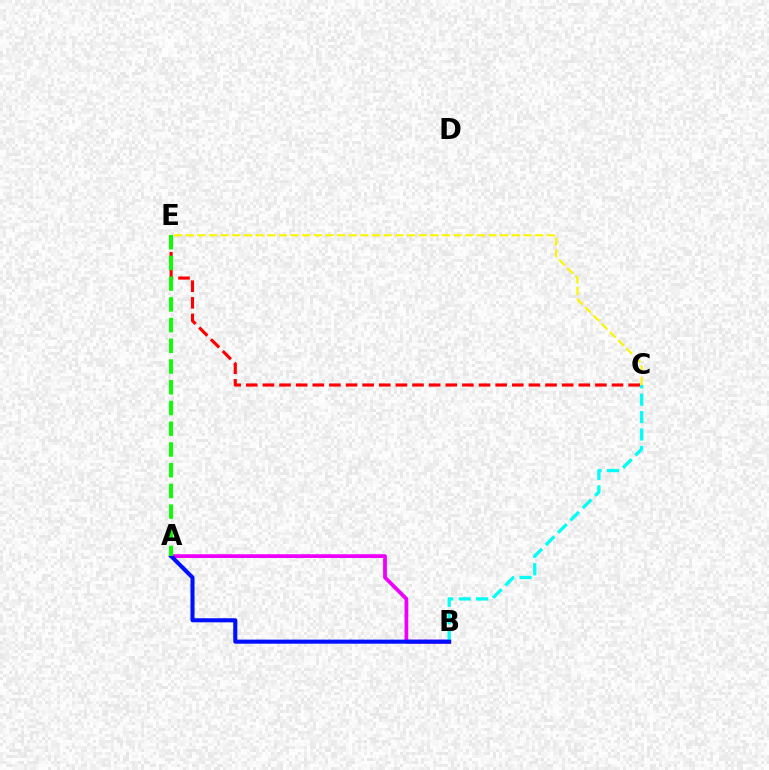{('C', 'E'): [{'color': '#ff0000', 'line_style': 'dashed', 'thickness': 2.26}, {'color': '#fcf500', 'line_style': 'dashed', 'thickness': 1.58}], ('A', 'B'): [{'color': '#ee00ff', 'line_style': 'solid', 'thickness': 2.72}, {'color': '#0010ff', 'line_style': 'solid', 'thickness': 2.93}], ('B', 'C'): [{'color': '#00fff6', 'line_style': 'dashed', 'thickness': 2.37}], ('A', 'E'): [{'color': '#08ff00', 'line_style': 'dashed', 'thickness': 2.81}]}